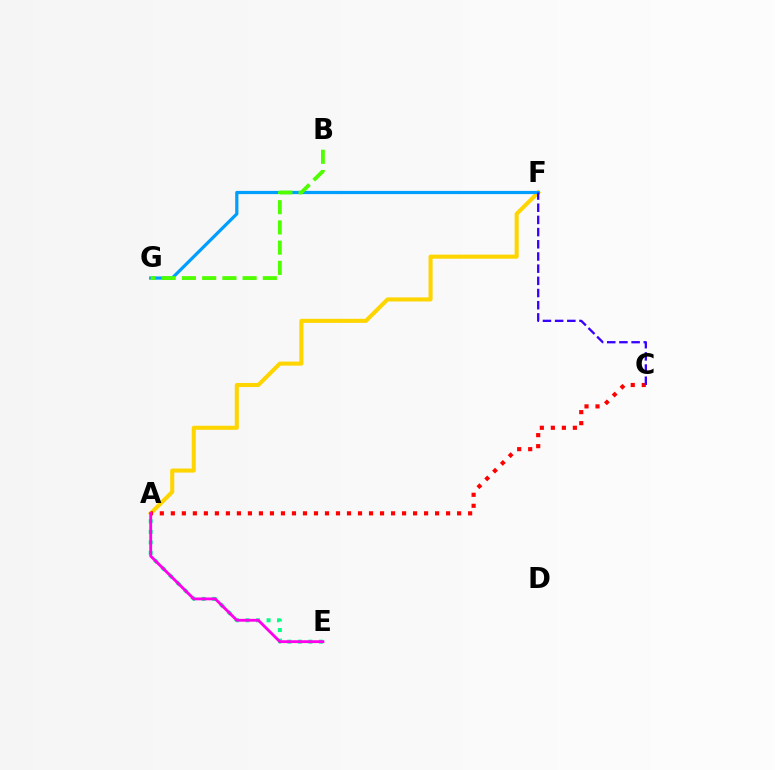{('A', 'E'): [{'color': '#00ff86', 'line_style': 'dotted', 'thickness': 2.86}, {'color': '#ff00ed', 'line_style': 'solid', 'thickness': 2.04}], ('A', 'F'): [{'color': '#ffd500', 'line_style': 'solid', 'thickness': 2.93}], ('F', 'G'): [{'color': '#009eff', 'line_style': 'solid', 'thickness': 2.31}], ('B', 'G'): [{'color': '#4fff00', 'line_style': 'dashed', 'thickness': 2.75}], ('A', 'C'): [{'color': '#ff0000', 'line_style': 'dotted', 'thickness': 2.99}], ('C', 'F'): [{'color': '#3700ff', 'line_style': 'dashed', 'thickness': 1.66}]}